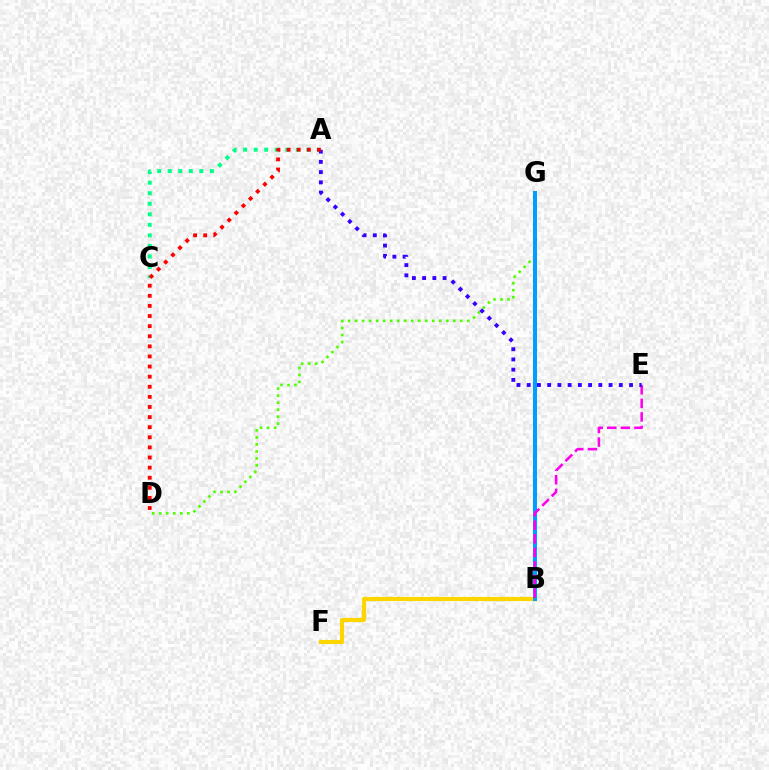{('B', 'F'): [{'color': '#ffd500', 'line_style': 'solid', 'thickness': 2.98}], ('D', 'G'): [{'color': '#4fff00', 'line_style': 'dotted', 'thickness': 1.91}], ('A', 'C'): [{'color': '#00ff86', 'line_style': 'dotted', 'thickness': 2.86}], ('B', 'G'): [{'color': '#009eff', 'line_style': 'solid', 'thickness': 2.86}], ('B', 'E'): [{'color': '#ff00ed', 'line_style': 'dashed', 'thickness': 1.85}], ('A', 'E'): [{'color': '#3700ff', 'line_style': 'dotted', 'thickness': 2.78}], ('A', 'D'): [{'color': '#ff0000', 'line_style': 'dotted', 'thickness': 2.75}]}